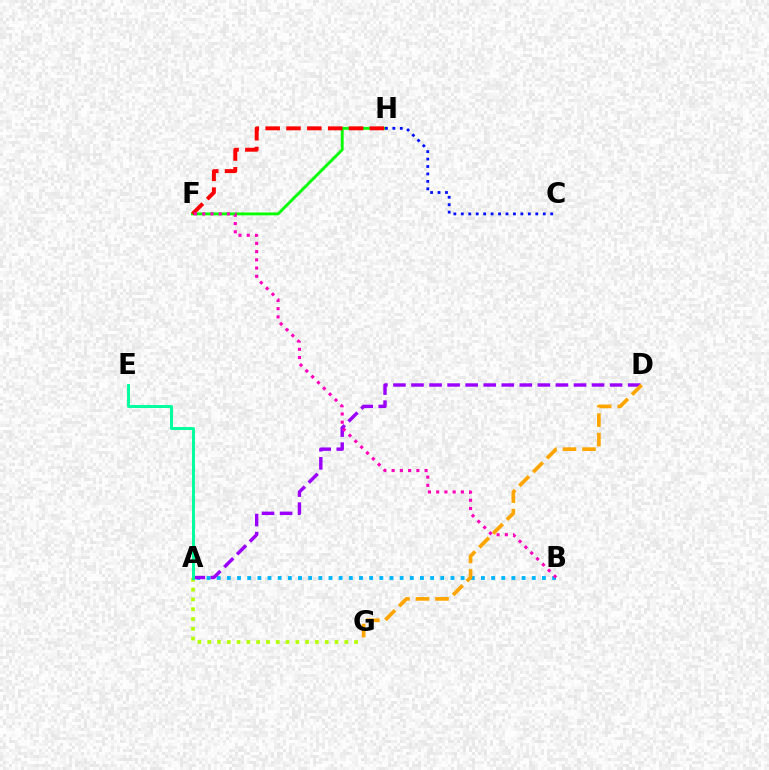{('A', 'G'): [{'color': '#b3ff00', 'line_style': 'dotted', 'thickness': 2.66}], ('F', 'H'): [{'color': '#08ff00', 'line_style': 'solid', 'thickness': 2.08}, {'color': '#ff0000', 'line_style': 'dashed', 'thickness': 2.83}], ('A', 'B'): [{'color': '#00b5ff', 'line_style': 'dotted', 'thickness': 2.76}], ('A', 'D'): [{'color': '#9b00ff', 'line_style': 'dashed', 'thickness': 2.45}], ('C', 'H'): [{'color': '#0010ff', 'line_style': 'dotted', 'thickness': 2.02}], ('D', 'G'): [{'color': '#ffa500', 'line_style': 'dashed', 'thickness': 2.65}], ('A', 'E'): [{'color': '#00ff9d', 'line_style': 'solid', 'thickness': 2.1}], ('B', 'F'): [{'color': '#ff00bd', 'line_style': 'dotted', 'thickness': 2.24}]}